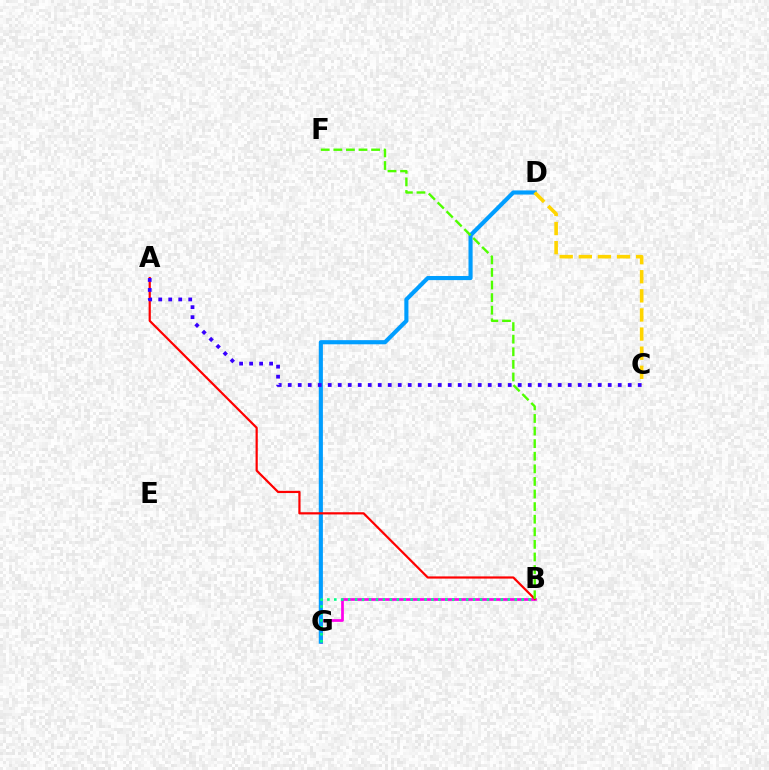{('B', 'G'): [{'color': '#ff00ed', 'line_style': 'solid', 'thickness': 1.96}, {'color': '#00ff86', 'line_style': 'dotted', 'thickness': 1.89}], ('D', 'G'): [{'color': '#009eff', 'line_style': 'solid', 'thickness': 2.97}], ('A', 'B'): [{'color': '#ff0000', 'line_style': 'solid', 'thickness': 1.59}], ('C', 'D'): [{'color': '#ffd500', 'line_style': 'dashed', 'thickness': 2.6}], ('B', 'F'): [{'color': '#4fff00', 'line_style': 'dashed', 'thickness': 1.71}], ('A', 'C'): [{'color': '#3700ff', 'line_style': 'dotted', 'thickness': 2.72}]}